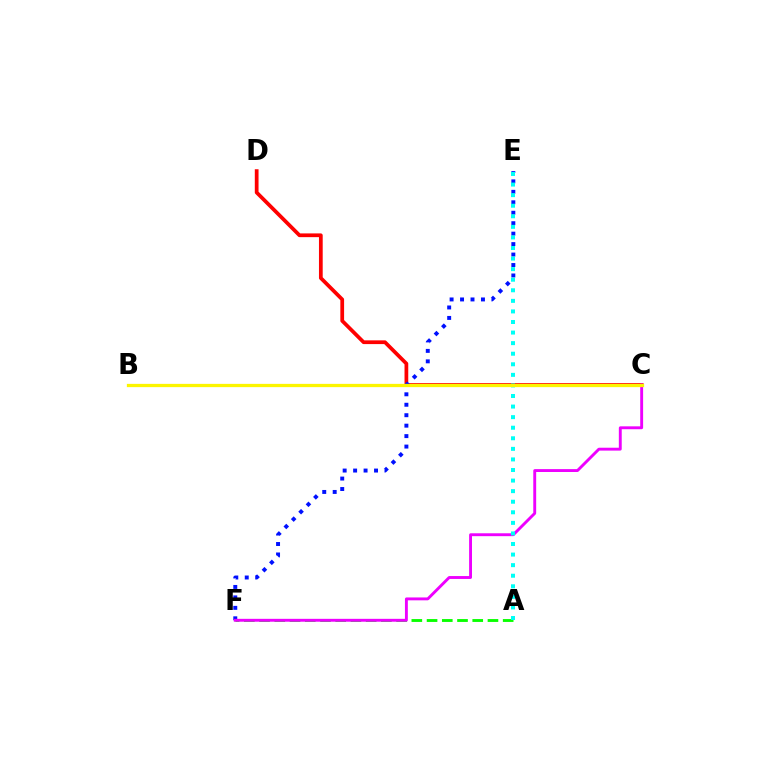{('C', 'D'): [{'color': '#ff0000', 'line_style': 'solid', 'thickness': 2.69}], ('E', 'F'): [{'color': '#0010ff', 'line_style': 'dotted', 'thickness': 2.84}], ('A', 'F'): [{'color': '#08ff00', 'line_style': 'dashed', 'thickness': 2.07}], ('C', 'F'): [{'color': '#ee00ff', 'line_style': 'solid', 'thickness': 2.08}], ('A', 'E'): [{'color': '#00fff6', 'line_style': 'dotted', 'thickness': 2.87}], ('B', 'C'): [{'color': '#fcf500', 'line_style': 'solid', 'thickness': 2.35}]}